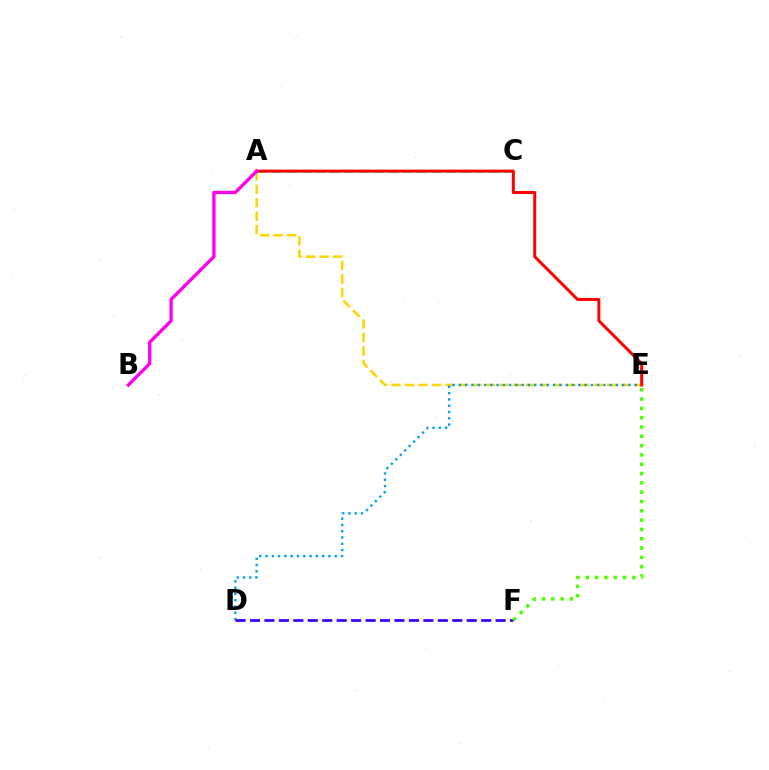{('A', 'E'): [{'color': '#ffd500', 'line_style': 'dashed', 'thickness': 1.83}, {'color': '#ff0000', 'line_style': 'solid', 'thickness': 2.14}], ('A', 'C'): [{'color': '#00ff86', 'line_style': 'dashed', 'thickness': 1.97}], ('D', 'E'): [{'color': '#009eff', 'line_style': 'dotted', 'thickness': 1.71}], ('A', 'B'): [{'color': '#ff00ed', 'line_style': 'solid', 'thickness': 2.39}], ('D', 'F'): [{'color': '#3700ff', 'line_style': 'dashed', 'thickness': 1.96}], ('E', 'F'): [{'color': '#4fff00', 'line_style': 'dotted', 'thickness': 2.53}]}